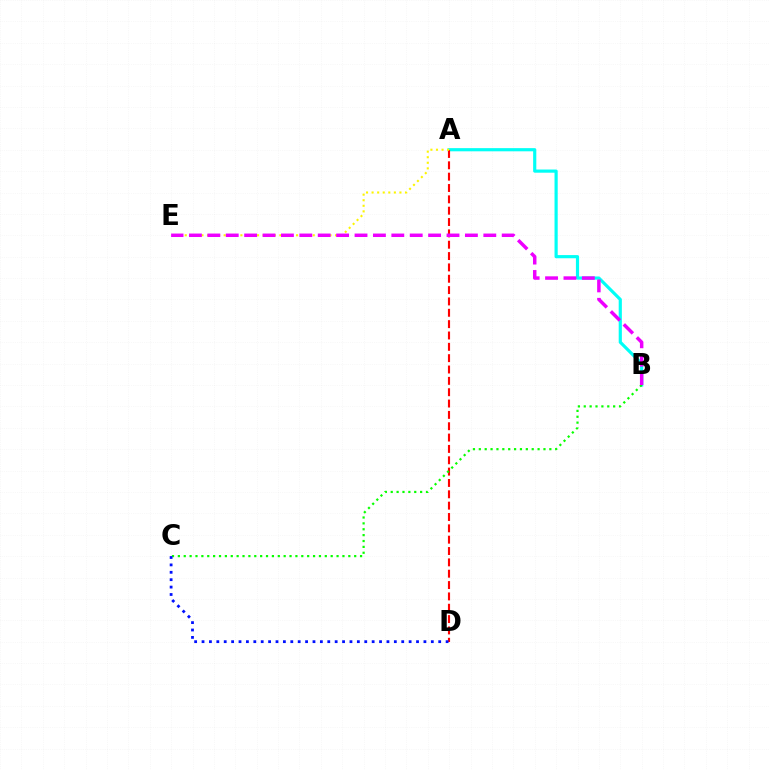{('A', 'B'): [{'color': '#00fff6', 'line_style': 'solid', 'thickness': 2.28}], ('A', 'D'): [{'color': '#ff0000', 'line_style': 'dashed', 'thickness': 1.54}], ('B', 'C'): [{'color': '#08ff00', 'line_style': 'dotted', 'thickness': 1.6}], ('A', 'E'): [{'color': '#fcf500', 'line_style': 'dotted', 'thickness': 1.51}], ('C', 'D'): [{'color': '#0010ff', 'line_style': 'dotted', 'thickness': 2.01}], ('B', 'E'): [{'color': '#ee00ff', 'line_style': 'dashed', 'thickness': 2.5}]}